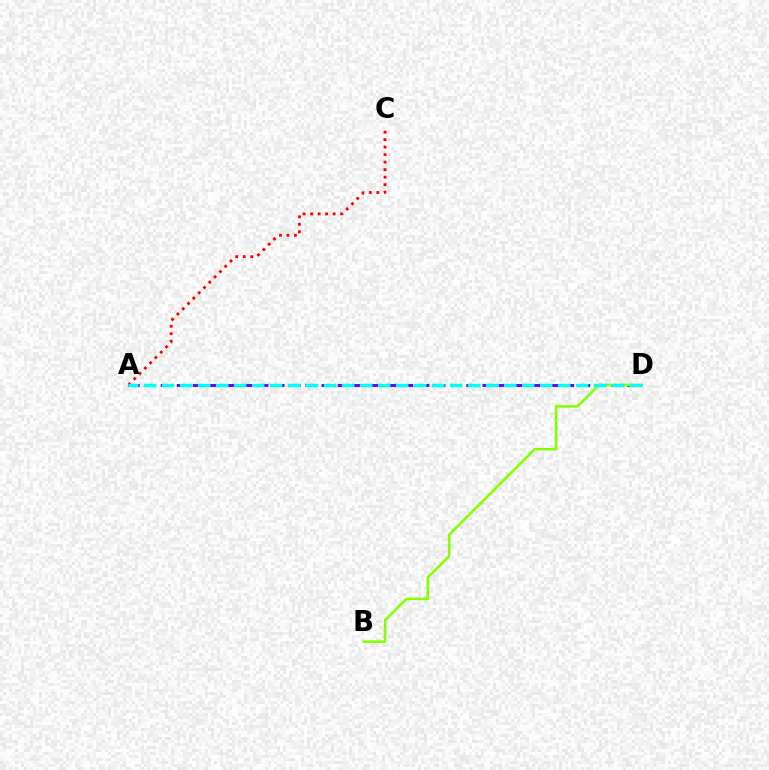{('A', 'C'): [{'color': '#ff0000', 'line_style': 'dotted', 'thickness': 2.04}], ('A', 'D'): [{'color': '#7200ff', 'line_style': 'dashed', 'thickness': 2.19}, {'color': '#00fff6', 'line_style': 'dashed', 'thickness': 2.45}], ('B', 'D'): [{'color': '#84ff00', 'line_style': 'solid', 'thickness': 1.83}]}